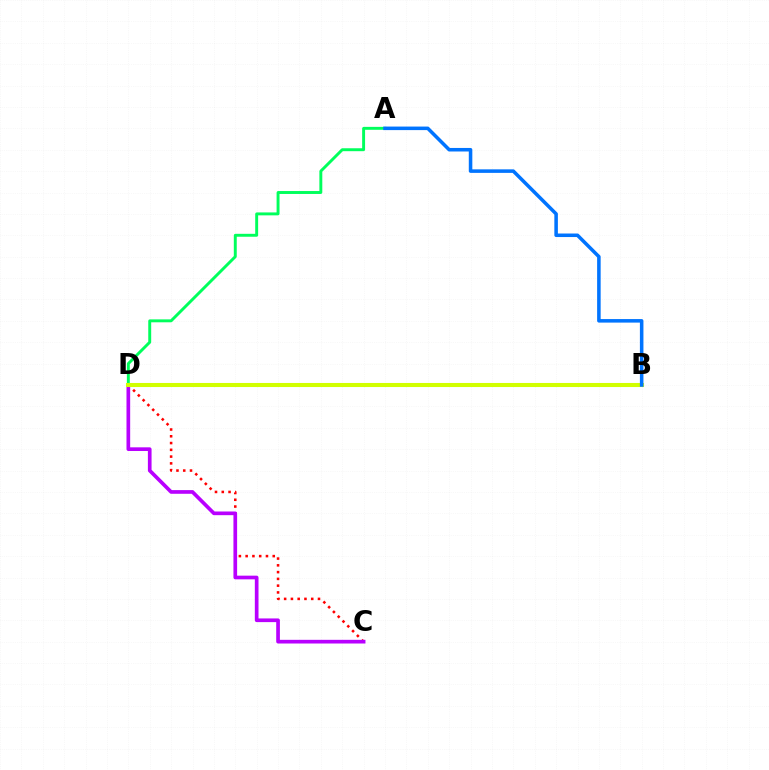{('A', 'D'): [{'color': '#00ff5c', 'line_style': 'solid', 'thickness': 2.11}], ('C', 'D'): [{'color': '#ff0000', 'line_style': 'dotted', 'thickness': 1.84}, {'color': '#b900ff', 'line_style': 'solid', 'thickness': 2.65}], ('B', 'D'): [{'color': '#d1ff00', 'line_style': 'solid', 'thickness': 2.93}], ('A', 'B'): [{'color': '#0074ff', 'line_style': 'solid', 'thickness': 2.55}]}